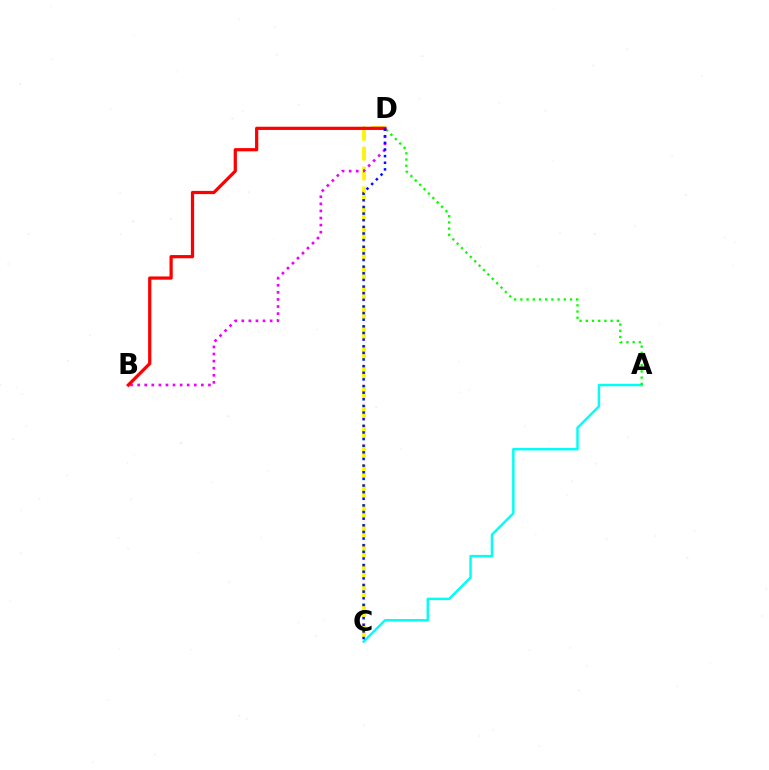{('C', 'D'): [{'color': '#fcf500', 'line_style': 'dashed', 'thickness': 2.7}, {'color': '#0010ff', 'line_style': 'dotted', 'thickness': 1.8}], ('A', 'C'): [{'color': '#00fff6', 'line_style': 'solid', 'thickness': 1.77}], ('A', 'D'): [{'color': '#08ff00', 'line_style': 'dotted', 'thickness': 1.69}], ('B', 'D'): [{'color': '#ee00ff', 'line_style': 'dotted', 'thickness': 1.92}, {'color': '#ff0000', 'line_style': 'solid', 'thickness': 2.32}]}